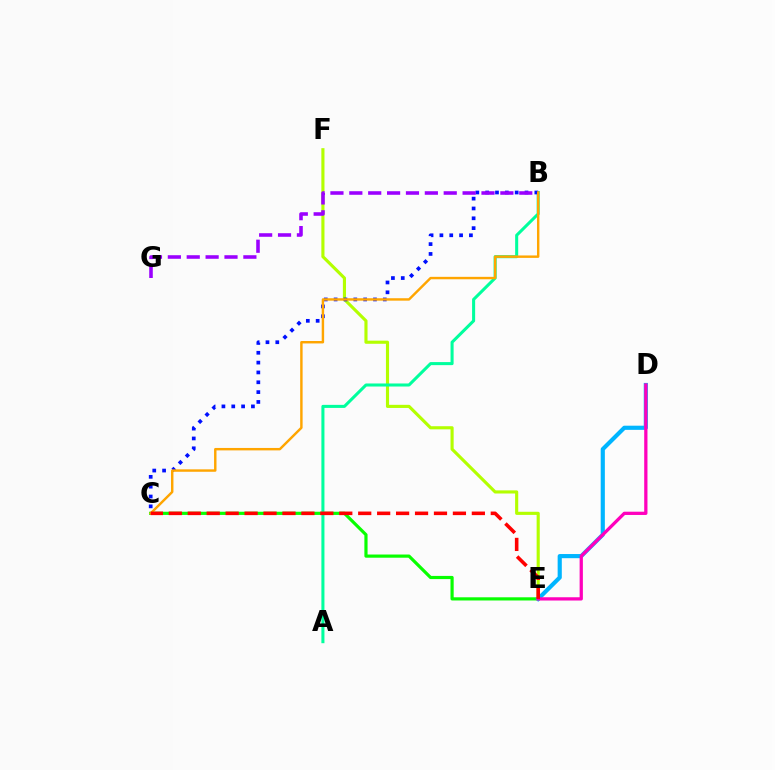{('E', 'F'): [{'color': '#b3ff00', 'line_style': 'solid', 'thickness': 2.25}], ('C', 'E'): [{'color': '#08ff00', 'line_style': 'solid', 'thickness': 2.29}, {'color': '#ff0000', 'line_style': 'dashed', 'thickness': 2.57}], ('D', 'E'): [{'color': '#00b5ff', 'line_style': 'solid', 'thickness': 2.99}, {'color': '#ff00bd', 'line_style': 'solid', 'thickness': 2.35}], ('A', 'B'): [{'color': '#00ff9d', 'line_style': 'solid', 'thickness': 2.19}], ('B', 'C'): [{'color': '#0010ff', 'line_style': 'dotted', 'thickness': 2.67}, {'color': '#ffa500', 'line_style': 'solid', 'thickness': 1.75}], ('B', 'G'): [{'color': '#9b00ff', 'line_style': 'dashed', 'thickness': 2.57}]}